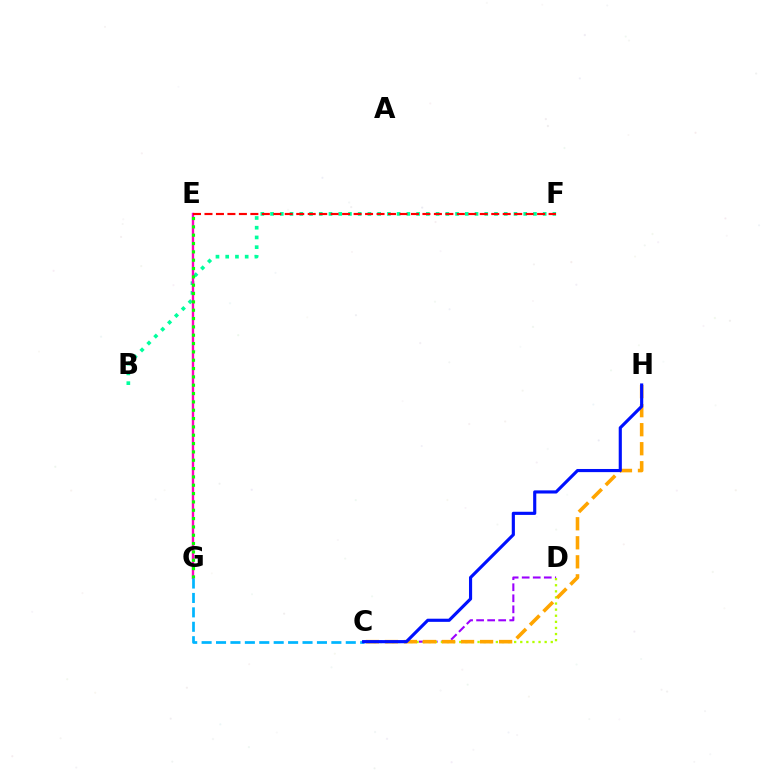{('B', 'F'): [{'color': '#00ff9d', 'line_style': 'dotted', 'thickness': 2.65}], ('E', 'G'): [{'color': '#ff00bd', 'line_style': 'solid', 'thickness': 1.71}, {'color': '#08ff00', 'line_style': 'dotted', 'thickness': 2.26}], ('C', 'D'): [{'color': '#9b00ff', 'line_style': 'dashed', 'thickness': 1.5}, {'color': '#b3ff00', 'line_style': 'dotted', 'thickness': 1.66}], ('C', 'H'): [{'color': '#ffa500', 'line_style': 'dashed', 'thickness': 2.58}, {'color': '#0010ff', 'line_style': 'solid', 'thickness': 2.26}], ('E', 'F'): [{'color': '#ff0000', 'line_style': 'dashed', 'thickness': 1.56}], ('C', 'G'): [{'color': '#00b5ff', 'line_style': 'dashed', 'thickness': 1.96}]}